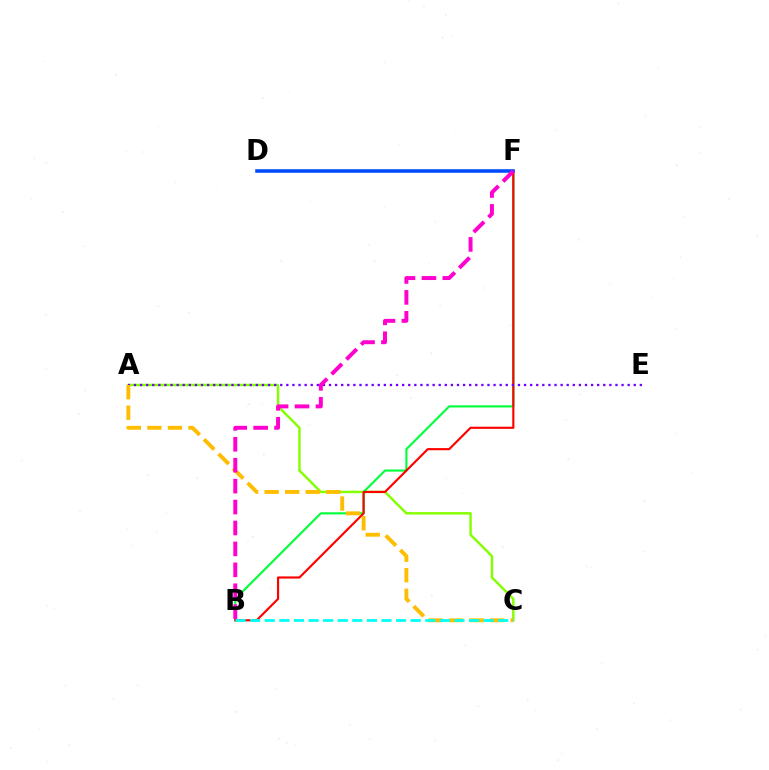{('A', 'C'): [{'color': '#84ff00', 'line_style': 'solid', 'thickness': 1.76}, {'color': '#ffbd00', 'line_style': 'dashed', 'thickness': 2.79}], ('B', 'F'): [{'color': '#00ff39', 'line_style': 'solid', 'thickness': 1.54}, {'color': '#ff0000', 'line_style': 'solid', 'thickness': 1.55}, {'color': '#ff00cf', 'line_style': 'dashed', 'thickness': 2.84}], ('A', 'E'): [{'color': '#7200ff', 'line_style': 'dotted', 'thickness': 1.66}], ('D', 'F'): [{'color': '#004bff', 'line_style': 'solid', 'thickness': 2.56}], ('B', 'C'): [{'color': '#00fff6', 'line_style': 'dashed', 'thickness': 1.98}]}